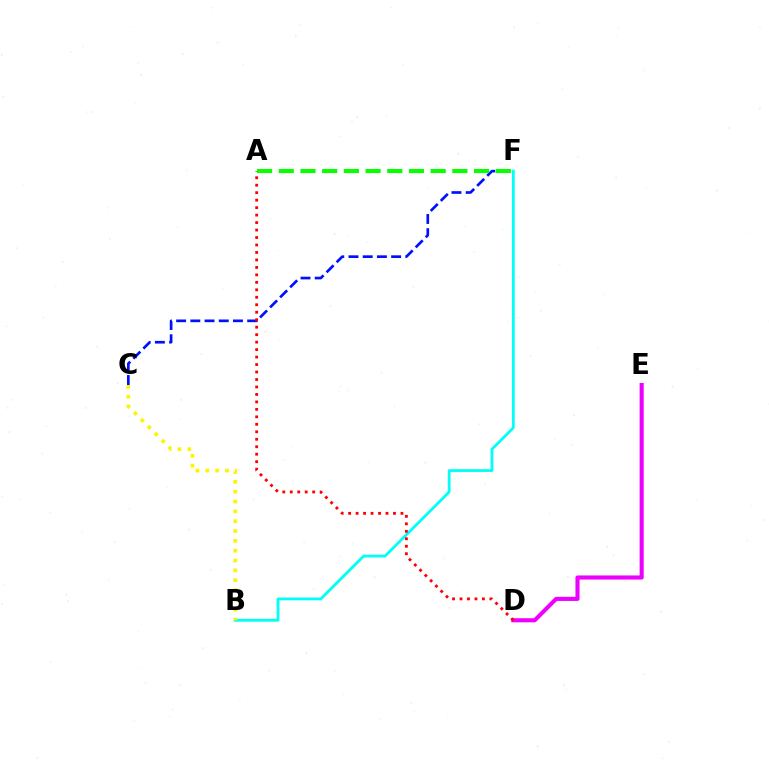{('B', 'F'): [{'color': '#00fff6', 'line_style': 'solid', 'thickness': 2.0}], ('C', 'F'): [{'color': '#0010ff', 'line_style': 'dashed', 'thickness': 1.93}], ('D', 'E'): [{'color': '#ee00ff', 'line_style': 'solid', 'thickness': 2.95}], ('A', 'D'): [{'color': '#ff0000', 'line_style': 'dotted', 'thickness': 2.03}], ('A', 'F'): [{'color': '#08ff00', 'line_style': 'dashed', 'thickness': 2.95}], ('B', 'C'): [{'color': '#fcf500', 'line_style': 'dotted', 'thickness': 2.67}]}